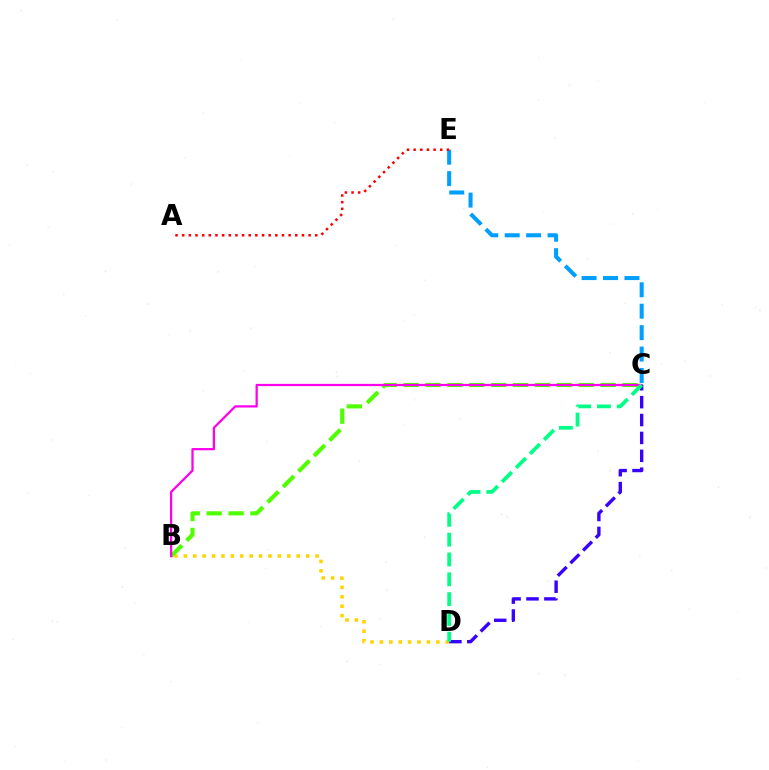{('B', 'D'): [{'color': '#ffd500', 'line_style': 'dotted', 'thickness': 2.55}], ('B', 'C'): [{'color': '#4fff00', 'line_style': 'dashed', 'thickness': 2.97}, {'color': '#ff00ed', 'line_style': 'solid', 'thickness': 1.62}], ('C', 'E'): [{'color': '#009eff', 'line_style': 'dashed', 'thickness': 2.91}], ('C', 'D'): [{'color': '#3700ff', 'line_style': 'dashed', 'thickness': 2.43}, {'color': '#00ff86', 'line_style': 'dashed', 'thickness': 2.69}], ('A', 'E'): [{'color': '#ff0000', 'line_style': 'dotted', 'thickness': 1.81}]}